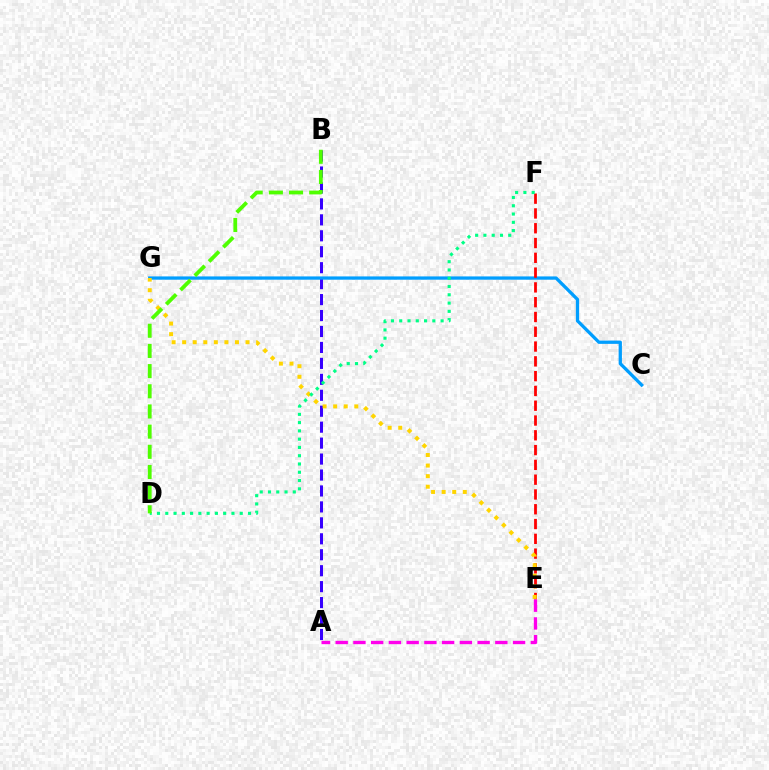{('A', 'B'): [{'color': '#3700ff', 'line_style': 'dashed', 'thickness': 2.17}], ('C', 'G'): [{'color': '#009eff', 'line_style': 'solid', 'thickness': 2.36}], ('E', 'F'): [{'color': '#ff0000', 'line_style': 'dashed', 'thickness': 2.01}], ('E', 'G'): [{'color': '#ffd500', 'line_style': 'dotted', 'thickness': 2.87}], ('D', 'F'): [{'color': '#00ff86', 'line_style': 'dotted', 'thickness': 2.25}], ('A', 'E'): [{'color': '#ff00ed', 'line_style': 'dashed', 'thickness': 2.41}], ('B', 'D'): [{'color': '#4fff00', 'line_style': 'dashed', 'thickness': 2.74}]}